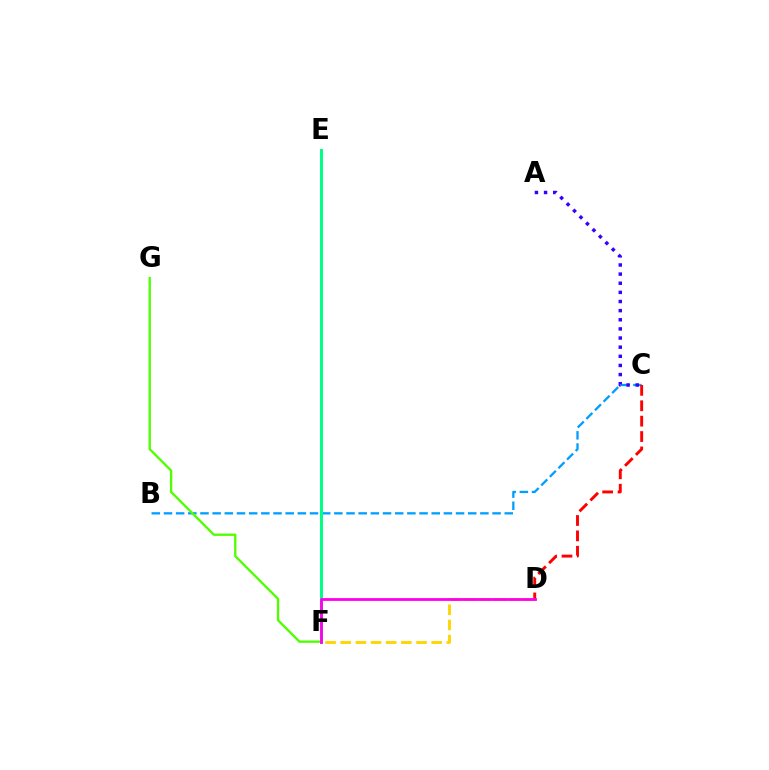{('B', 'C'): [{'color': '#009eff', 'line_style': 'dashed', 'thickness': 1.65}], ('D', 'F'): [{'color': '#ffd500', 'line_style': 'dashed', 'thickness': 2.06}, {'color': '#ff00ed', 'line_style': 'solid', 'thickness': 2.01}], ('A', 'C'): [{'color': '#3700ff', 'line_style': 'dotted', 'thickness': 2.48}], ('E', 'F'): [{'color': '#00ff86', 'line_style': 'solid', 'thickness': 2.16}], ('C', 'D'): [{'color': '#ff0000', 'line_style': 'dashed', 'thickness': 2.09}], ('F', 'G'): [{'color': '#4fff00', 'line_style': 'solid', 'thickness': 1.68}]}